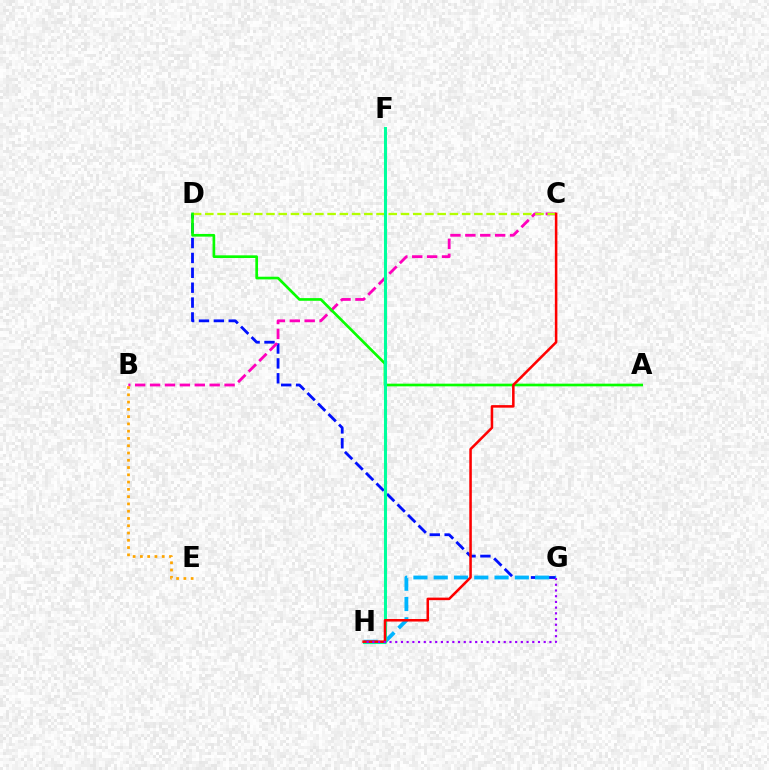{('D', 'G'): [{'color': '#0010ff', 'line_style': 'dashed', 'thickness': 2.02}], ('B', 'C'): [{'color': '#ff00bd', 'line_style': 'dashed', 'thickness': 2.02}], ('C', 'D'): [{'color': '#b3ff00', 'line_style': 'dashed', 'thickness': 1.66}], ('A', 'D'): [{'color': '#08ff00', 'line_style': 'solid', 'thickness': 1.93}], ('G', 'H'): [{'color': '#00b5ff', 'line_style': 'dashed', 'thickness': 2.75}, {'color': '#9b00ff', 'line_style': 'dotted', 'thickness': 1.55}], ('F', 'H'): [{'color': '#00ff9d', 'line_style': 'solid', 'thickness': 2.21}], ('C', 'H'): [{'color': '#ff0000', 'line_style': 'solid', 'thickness': 1.83}], ('B', 'E'): [{'color': '#ffa500', 'line_style': 'dotted', 'thickness': 1.98}]}